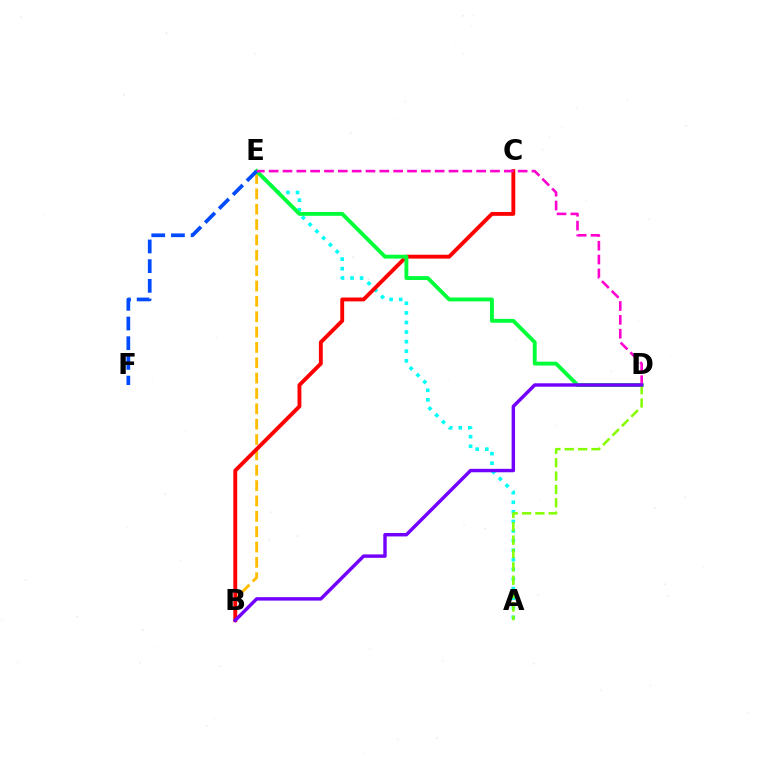{('B', 'E'): [{'color': '#ffbd00', 'line_style': 'dashed', 'thickness': 2.09}], ('A', 'E'): [{'color': '#00fff6', 'line_style': 'dotted', 'thickness': 2.6}], ('B', 'C'): [{'color': '#ff0000', 'line_style': 'solid', 'thickness': 2.79}], ('D', 'E'): [{'color': '#00ff39', 'line_style': 'solid', 'thickness': 2.78}, {'color': '#ff00cf', 'line_style': 'dashed', 'thickness': 1.88}], ('A', 'D'): [{'color': '#84ff00', 'line_style': 'dashed', 'thickness': 1.81}], ('E', 'F'): [{'color': '#004bff', 'line_style': 'dashed', 'thickness': 2.67}], ('B', 'D'): [{'color': '#7200ff', 'line_style': 'solid', 'thickness': 2.47}]}